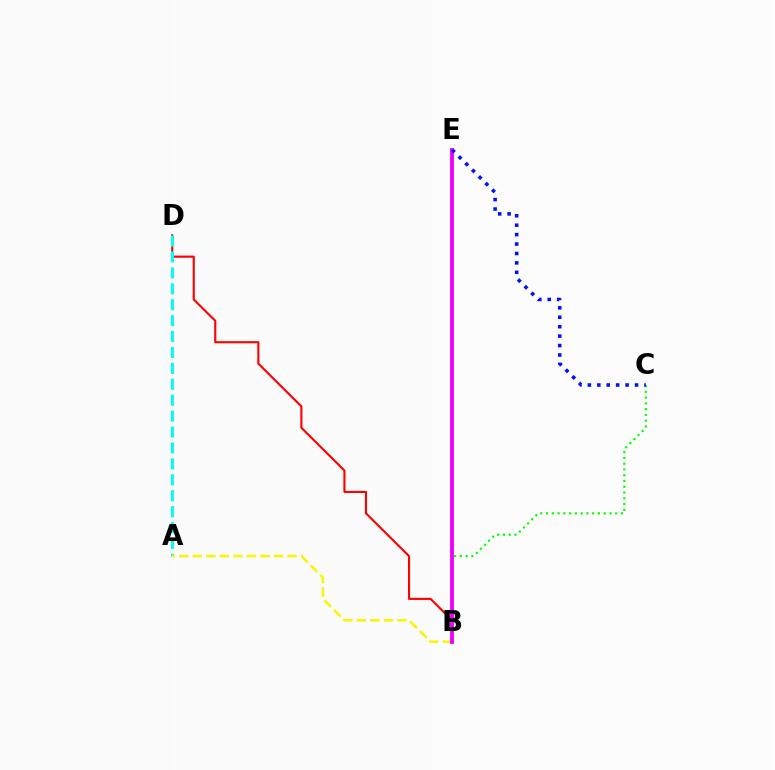{('B', 'D'): [{'color': '#ff0000', 'line_style': 'solid', 'thickness': 1.53}], ('B', 'C'): [{'color': '#08ff00', 'line_style': 'dotted', 'thickness': 1.57}], ('A', 'D'): [{'color': '#00fff6', 'line_style': 'dashed', 'thickness': 2.16}], ('A', 'B'): [{'color': '#fcf500', 'line_style': 'dashed', 'thickness': 1.84}], ('B', 'E'): [{'color': '#ee00ff', 'line_style': 'solid', 'thickness': 2.78}], ('C', 'E'): [{'color': '#0010ff', 'line_style': 'dotted', 'thickness': 2.56}]}